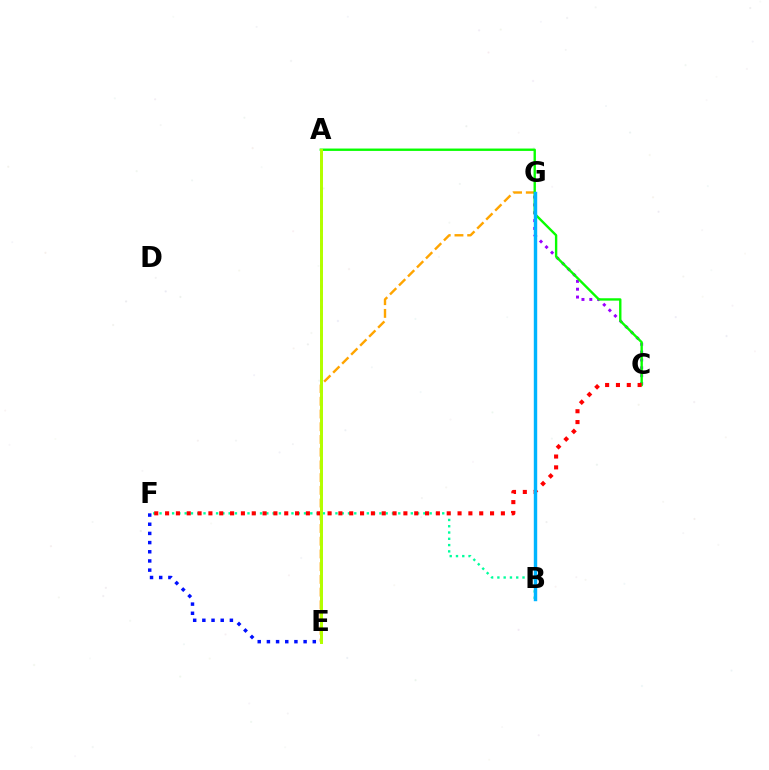{('A', 'E'): [{'color': '#ff00bd', 'line_style': 'dotted', 'thickness': 1.89}, {'color': '#b3ff00', 'line_style': 'solid', 'thickness': 2.14}], ('B', 'F'): [{'color': '#00ff9d', 'line_style': 'dotted', 'thickness': 1.71}], ('C', 'G'): [{'color': '#9b00ff', 'line_style': 'dotted', 'thickness': 2.13}], ('E', 'G'): [{'color': '#ffa500', 'line_style': 'dashed', 'thickness': 1.73}], ('A', 'C'): [{'color': '#08ff00', 'line_style': 'solid', 'thickness': 1.71}], ('C', 'F'): [{'color': '#ff0000', 'line_style': 'dotted', 'thickness': 2.94}], ('E', 'F'): [{'color': '#0010ff', 'line_style': 'dotted', 'thickness': 2.49}], ('B', 'G'): [{'color': '#00b5ff', 'line_style': 'solid', 'thickness': 2.46}]}